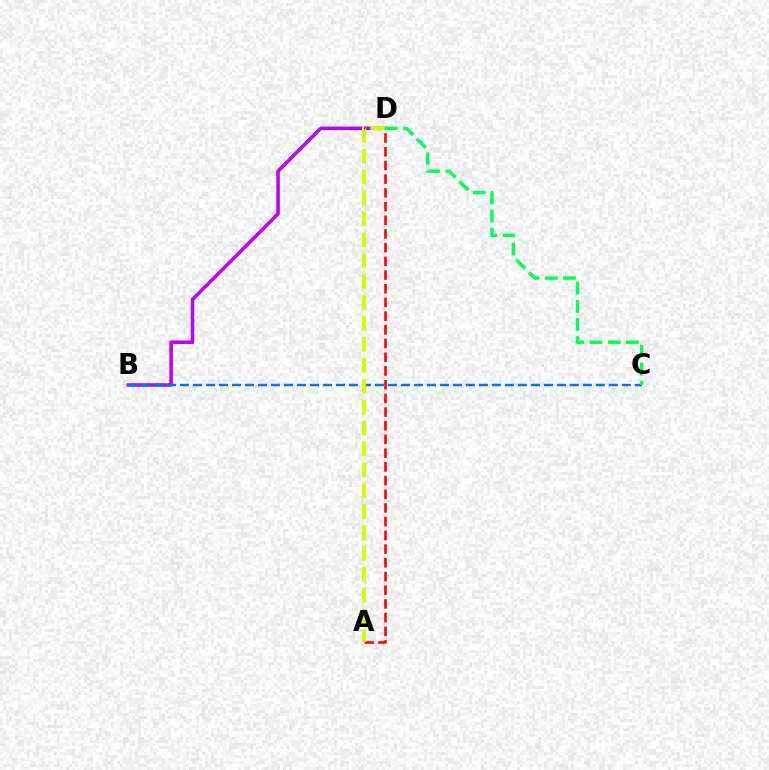{('B', 'D'): [{'color': '#b900ff', 'line_style': 'solid', 'thickness': 2.53}], ('A', 'D'): [{'color': '#ff0000', 'line_style': 'dashed', 'thickness': 1.86}, {'color': '#d1ff00', 'line_style': 'dashed', 'thickness': 2.84}], ('B', 'C'): [{'color': '#0074ff', 'line_style': 'dashed', 'thickness': 1.77}], ('C', 'D'): [{'color': '#00ff5c', 'line_style': 'dashed', 'thickness': 2.46}]}